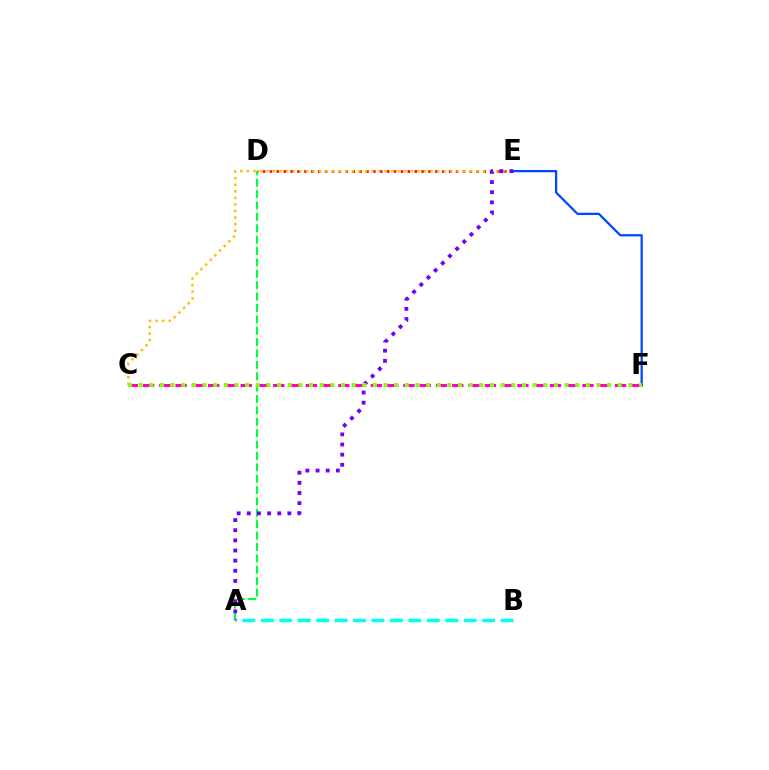{('D', 'E'): [{'color': '#ff0000', 'line_style': 'dotted', 'thickness': 1.87}], ('C', 'E'): [{'color': '#ffbd00', 'line_style': 'dotted', 'thickness': 1.78}], ('C', 'F'): [{'color': '#ff00cf', 'line_style': 'dashed', 'thickness': 2.21}, {'color': '#84ff00', 'line_style': 'dotted', 'thickness': 2.89}], ('A', 'D'): [{'color': '#00ff39', 'line_style': 'dashed', 'thickness': 1.55}], ('A', 'B'): [{'color': '#00fff6', 'line_style': 'dashed', 'thickness': 2.51}], ('E', 'F'): [{'color': '#004bff', 'line_style': 'solid', 'thickness': 1.64}], ('A', 'E'): [{'color': '#7200ff', 'line_style': 'dotted', 'thickness': 2.75}]}